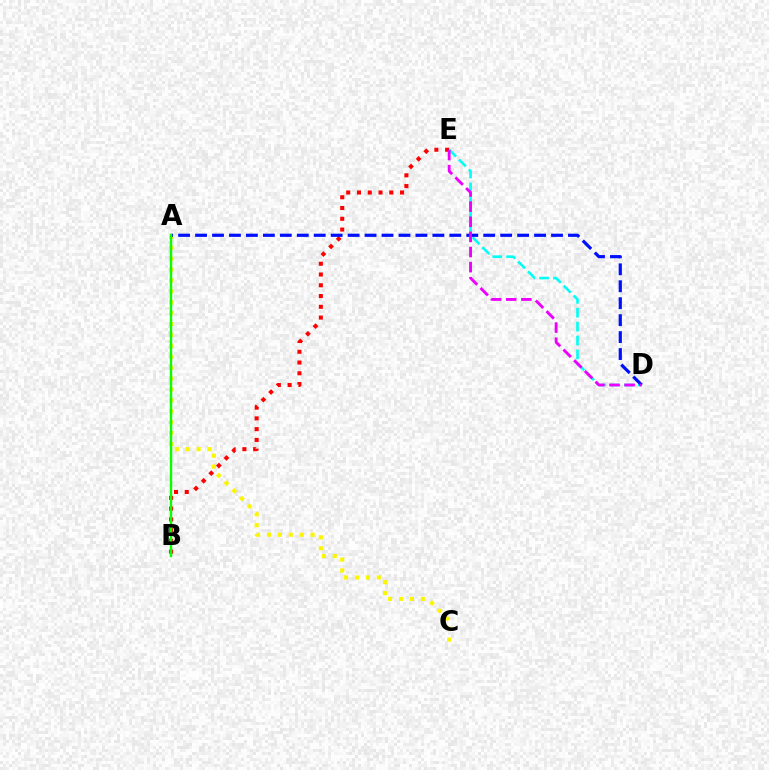{('A', 'C'): [{'color': '#fcf500', 'line_style': 'dotted', 'thickness': 2.96}], ('B', 'E'): [{'color': '#ff0000', 'line_style': 'dotted', 'thickness': 2.92}], ('D', 'E'): [{'color': '#00fff6', 'line_style': 'dashed', 'thickness': 1.89}, {'color': '#ee00ff', 'line_style': 'dashed', 'thickness': 2.05}], ('A', 'D'): [{'color': '#0010ff', 'line_style': 'dashed', 'thickness': 2.3}], ('A', 'B'): [{'color': '#08ff00', 'line_style': 'solid', 'thickness': 1.72}]}